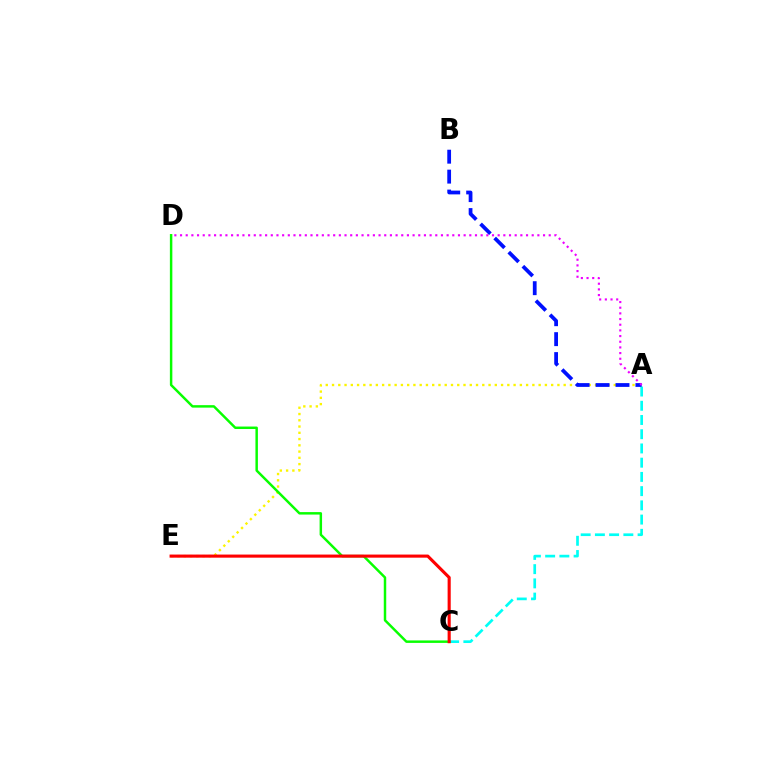{('A', 'E'): [{'color': '#fcf500', 'line_style': 'dotted', 'thickness': 1.7}], ('A', 'C'): [{'color': '#00fff6', 'line_style': 'dashed', 'thickness': 1.93}], ('A', 'B'): [{'color': '#0010ff', 'line_style': 'dashed', 'thickness': 2.71}], ('C', 'D'): [{'color': '#08ff00', 'line_style': 'solid', 'thickness': 1.78}], ('A', 'D'): [{'color': '#ee00ff', 'line_style': 'dotted', 'thickness': 1.54}], ('C', 'E'): [{'color': '#ff0000', 'line_style': 'solid', 'thickness': 2.24}]}